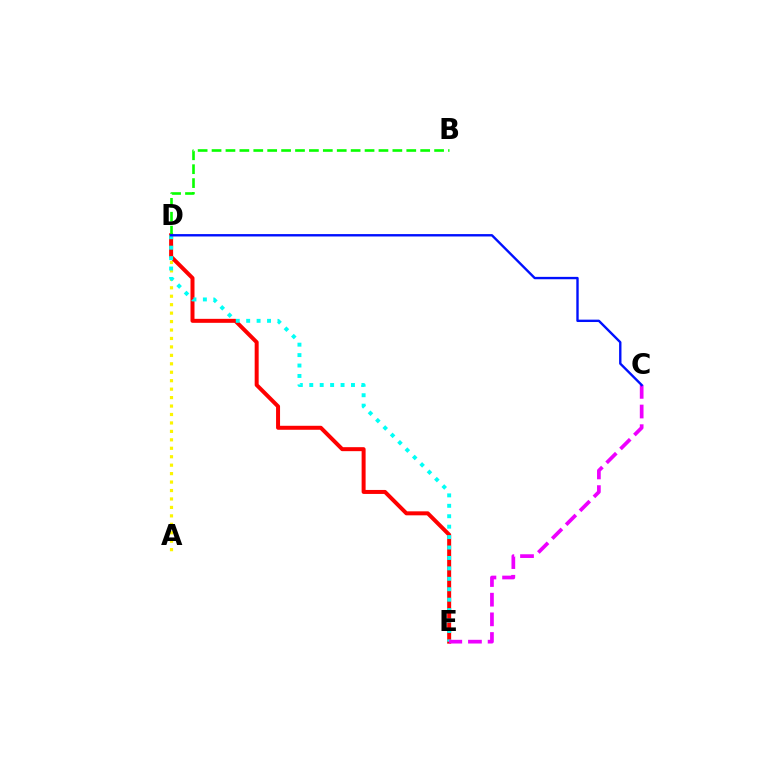{('A', 'D'): [{'color': '#fcf500', 'line_style': 'dotted', 'thickness': 2.3}], ('D', 'E'): [{'color': '#ff0000', 'line_style': 'solid', 'thickness': 2.87}, {'color': '#00fff6', 'line_style': 'dotted', 'thickness': 2.83}], ('B', 'D'): [{'color': '#08ff00', 'line_style': 'dashed', 'thickness': 1.89}], ('C', 'E'): [{'color': '#ee00ff', 'line_style': 'dashed', 'thickness': 2.67}], ('C', 'D'): [{'color': '#0010ff', 'line_style': 'solid', 'thickness': 1.71}]}